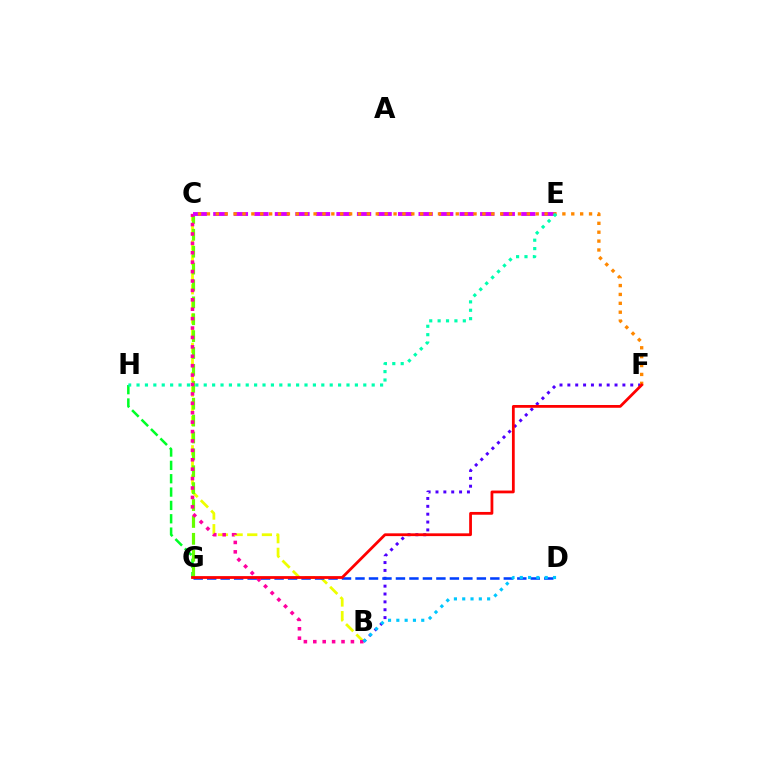{('G', 'H'): [{'color': '#00ff27', 'line_style': 'dashed', 'thickness': 1.81}], ('B', 'C'): [{'color': '#eeff00', 'line_style': 'dashed', 'thickness': 1.99}, {'color': '#ff00a0', 'line_style': 'dotted', 'thickness': 2.56}], ('C', 'G'): [{'color': '#66ff00', 'line_style': 'dashed', 'thickness': 2.29}], ('B', 'F'): [{'color': '#4f00ff', 'line_style': 'dotted', 'thickness': 2.14}], ('D', 'G'): [{'color': '#003fff', 'line_style': 'dashed', 'thickness': 1.83}], ('C', 'E'): [{'color': '#d600ff', 'line_style': 'dashed', 'thickness': 2.79}], ('C', 'F'): [{'color': '#ff8800', 'line_style': 'dotted', 'thickness': 2.41}], ('F', 'G'): [{'color': '#ff0000', 'line_style': 'solid', 'thickness': 2.0}], ('B', 'D'): [{'color': '#00c7ff', 'line_style': 'dotted', 'thickness': 2.26}], ('E', 'H'): [{'color': '#00ffaf', 'line_style': 'dotted', 'thickness': 2.28}]}